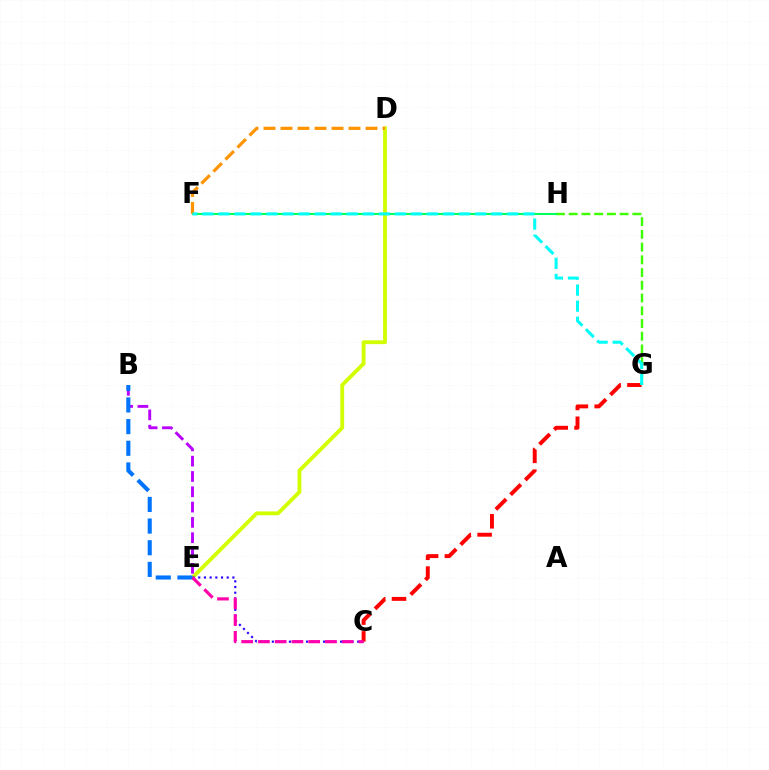{('G', 'H'): [{'color': '#3dff00', 'line_style': 'dashed', 'thickness': 1.73}], ('F', 'H'): [{'color': '#00ff5c', 'line_style': 'solid', 'thickness': 1.51}], ('D', 'E'): [{'color': '#d1ff00', 'line_style': 'solid', 'thickness': 2.76}], ('C', 'E'): [{'color': '#2500ff', 'line_style': 'dotted', 'thickness': 1.55}, {'color': '#ff00ac', 'line_style': 'dashed', 'thickness': 2.27}], ('C', 'G'): [{'color': '#ff0000', 'line_style': 'dashed', 'thickness': 2.82}], ('D', 'F'): [{'color': '#ff9400', 'line_style': 'dashed', 'thickness': 2.31}], ('B', 'E'): [{'color': '#b900ff', 'line_style': 'dashed', 'thickness': 2.08}, {'color': '#0074ff', 'line_style': 'dashed', 'thickness': 2.94}], ('F', 'G'): [{'color': '#00fff6', 'line_style': 'dashed', 'thickness': 2.18}]}